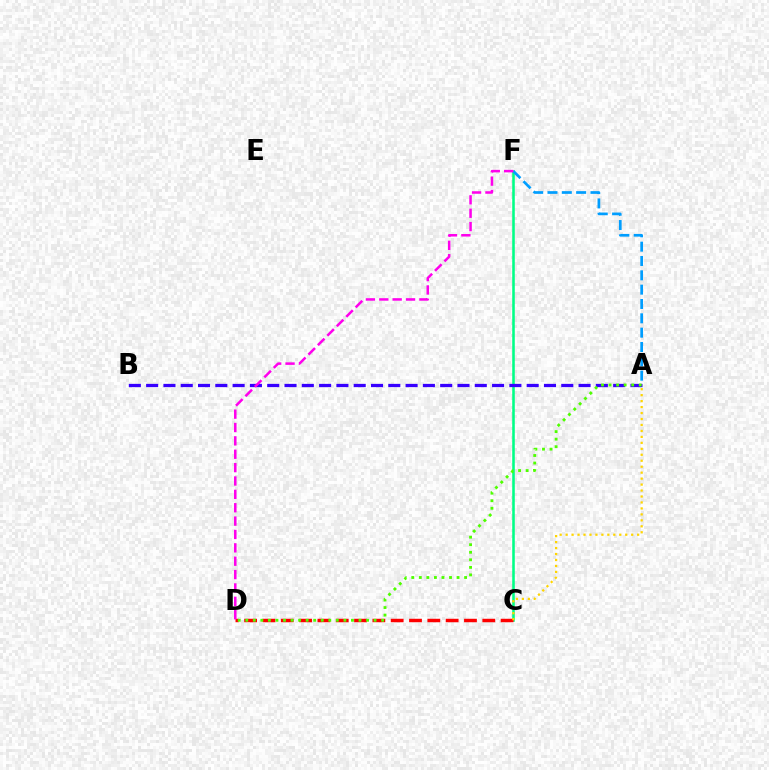{('C', 'F'): [{'color': '#00ff86', 'line_style': 'solid', 'thickness': 1.84}], ('A', 'F'): [{'color': '#009eff', 'line_style': 'dashed', 'thickness': 1.95}], ('A', 'B'): [{'color': '#3700ff', 'line_style': 'dashed', 'thickness': 2.35}], ('C', 'D'): [{'color': '#ff0000', 'line_style': 'dashed', 'thickness': 2.49}], ('A', 'D'): [{'color': '#4fff00', 'line_style': 'dotted', 'thickness': 2.05}], ('D', 'F'): [{'color': '#ff00ed', 'line_style': 'dashed', 'thickness': 1.82}], ('A', 'C'): [{'color': '#ffd500', 'line_style': 'dotted', 'thickness': 1.62}]}